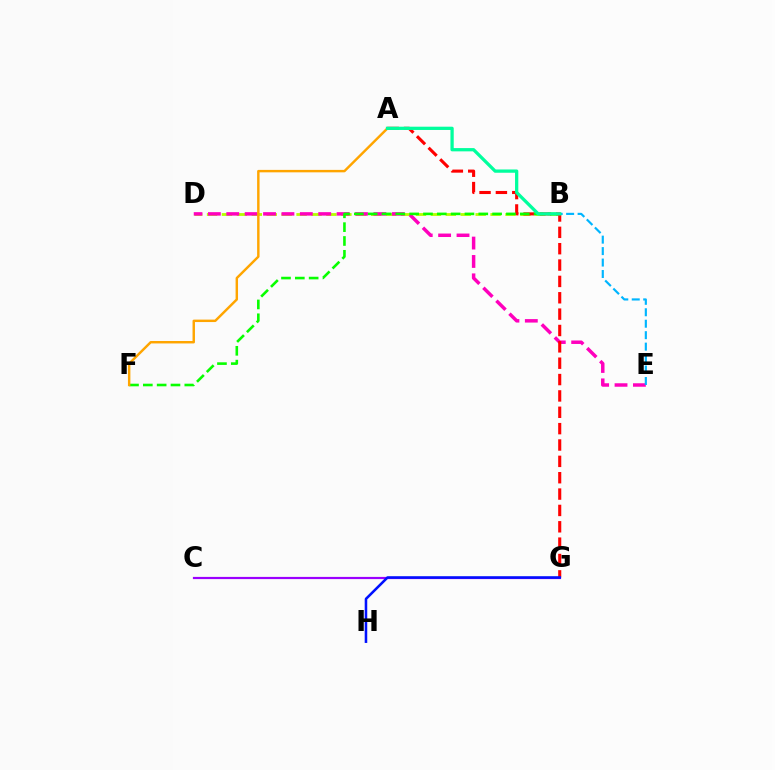{('B', 'D'): [{'color': '#b3ff00', 'line_style': 'dashed', 'thickness': 2.03}], ('D', 'E'): [{'color': '#ff00bd', 'line_style': 'dashed', 'thickness': 2.5}], ('A', 'G'): [{'color': '#ff0000', 'line_style': 'dashed', 'thickness': 2.22}], ('C', 'G'): [{'color': '#9b00ff', 'line_style': 'solid', 'thickness': 1.58}], ('B', 'F'): [{'color': '#08ff00', 'line_style': 'dashed', 'thickness': 1.88}], ('A', 'F'): [{'color': '#ffa500', 'line_style': 'solid', 'thickness': 1.76}], ('B', 'E'): [{'color': '#00b5ff', 'line_style': 'dashed', 'thickness': 1.56}], ('G', 'H'): [{'color': '#0010ff', 'line_style': 'solid', 'thickness': 1.84}], ('A', 'B'): [{'color': '#00ff9d', 'line_style': 'solid', 'thickness': 2.35}]}